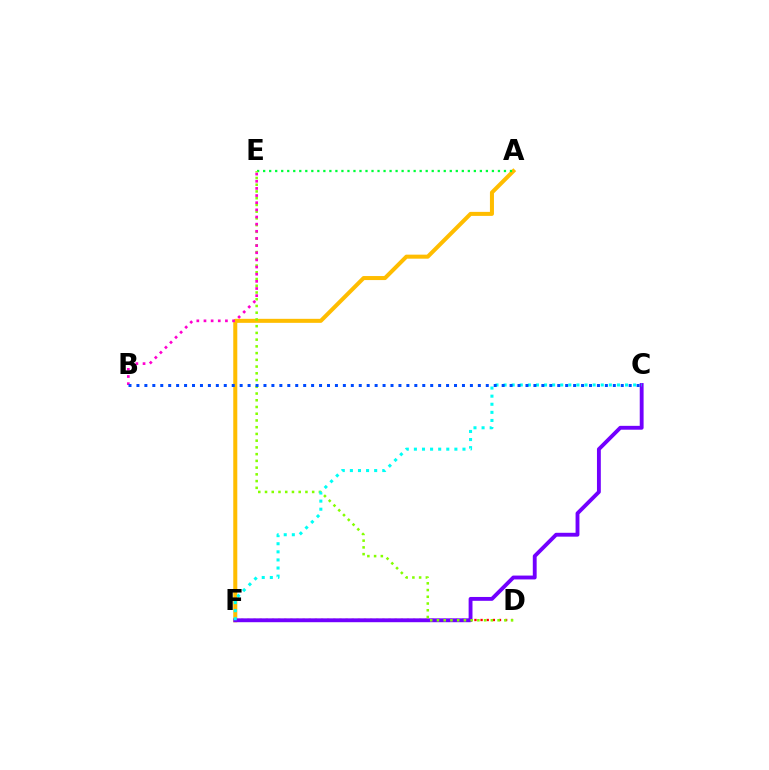{('D', 'F'): [{'color': '#ff0000', 'line_style': 'dotted', 'thickness': 1.67}], ('A', 'F'): [{'color': '#ffbd00', 'line_style': 'solid', 'thickness': 2.9}], ('A', 'E'): [{'color': '#00ff39', 'line_style': 'dotted', 'thickness': 1.64}], ('C', 'F'): [{'color': '#7200ff', 'line_style': 'solid', 'thickness': 2.78}, {'color': '#00fff6', 'line_style': 'dotted', 'thickness': 2.2}], ('D', 'E'): [{'color': '#84ff00', 'line_style': 'dotted', 'thickness': 1.83}], ('B', 'E'): [{'color': '#ff00cf', 'line_style': 'dotted', 'thickness': 1.94}], ('B', 'C'): [{'color': '#004bff', 'line_style': 'dotted', 'thickness': 2.16}]}